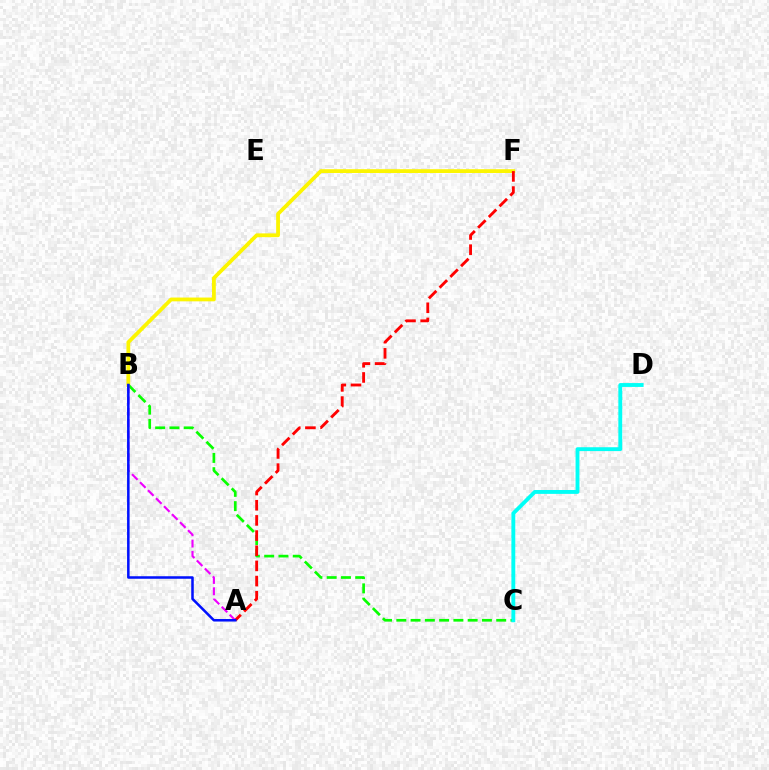{('B', 'F'): [{'color': '#fcf500', 'line_style': 'solid', 'thickness': 2.73}], ('B', 'C'): [{'color': '#08ff00', 'line_style': 'dashed', 'thickness': 1.94}], ('A', 'F'): [{'color': '#ff0000', 'line_style': 'dashed', 'thickness': 2.06}], ('A', 'B'): [{'color': '#ee00ff', 'line_style': 'dashed', 'thickness': 1.54}, {'color': '#0010ff', 'line_style': 'solid', 'thickness': 1.82}], ('C', 'D'): [{'color': '#00fff6', 'line_style': 'solid', 'thickness': 2.78}]}